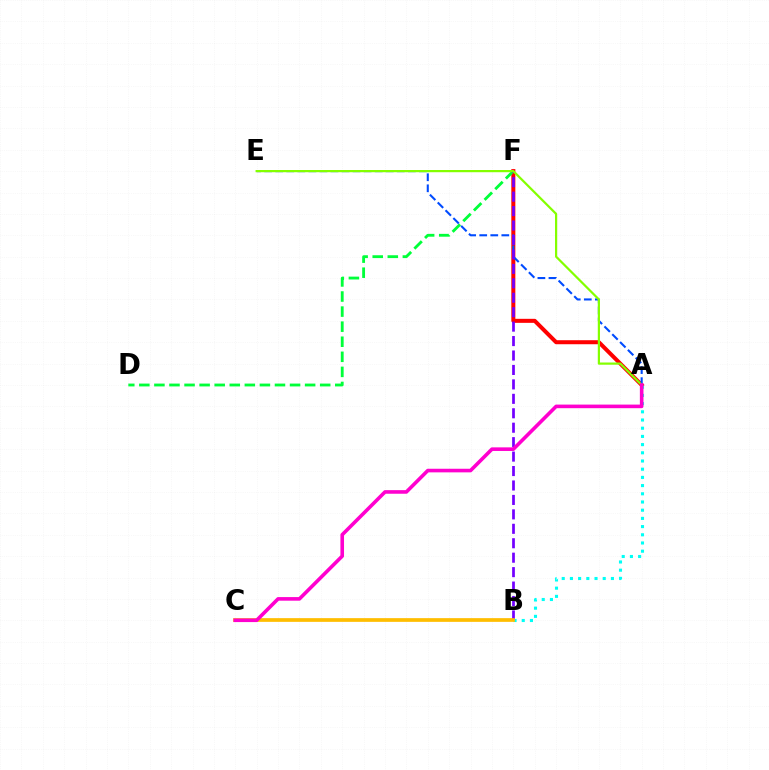{('A', 'F'): [{'color': '#ff0000', 'line_style': 'solid', 'thickness': 2.89}], ('D', 'F'): [{'color': '#00ff39', 'line_style': 'dashed', 'thickness': 2.05}], ('A', 'E'): [{'color': '#004bff', 'line_style': 'dashed', 'thickness': 1.5}, {'color': '#84ff00', 'line_style': 'solid', 'thickness': 1.59}], ('B', 'F'): [{'color': '#7200ff', 'line_style': 'dashed', 'thickness': 1.96}], ('A', 'B'): [{'color': '#00fff6', 'line_style': 'dotted', 'thickness': 2.23}], ('B', 'C'): [{'color': '#ffbd00', 'line_style': 'solid', 'thickness': 2.68}], ('A', 'C'): [{'color': '#ff00cf', 'line_style': 'solid', 'thickness': 2.6}]}